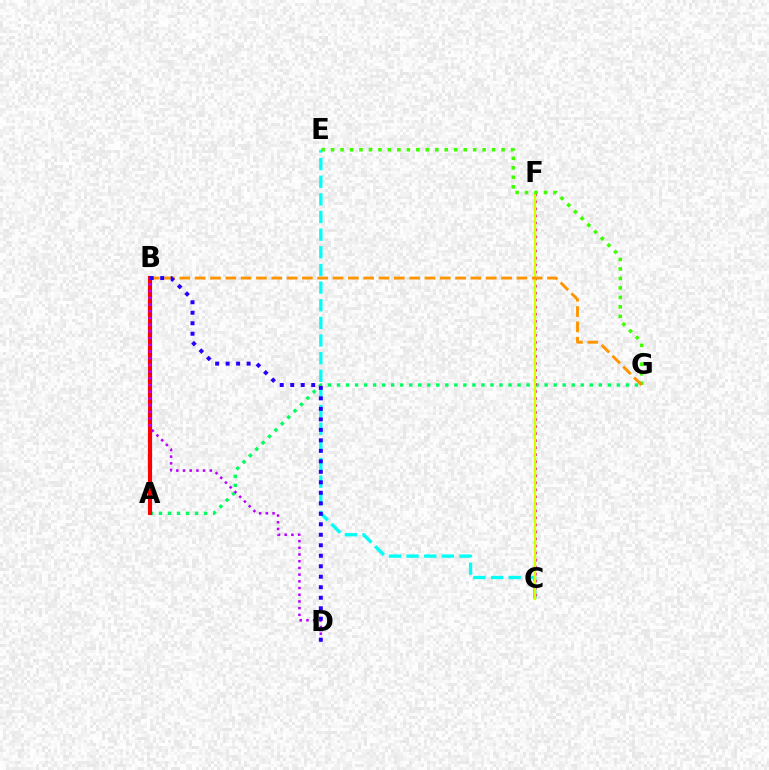{('A', 'G'): [{'color': '#00ff5c', 'line_style': 'dotted', 'thickness': 2.45}], ('C', 'E'): [{'color': '#00fff6', 'line_style': 'dashed', 'thickness': 2.4}], ('A', 'B'): [{'color': '#0074ff', 'line_style': 'dashed', 'thickness': 2.97}, {'color': '#ff0000', 'line_style': 'solid', 'thickness': 2.93}], ('C', 'F'): [{'color': '#ff00ac', 'line_style': 'dotted', 'thickness': 1.91}, {'color': '#d1ff00', 'line_style': 'solid', 'thickness': 1.69}], ('E', 'G'): [{'color': '#3dff00', 'line_style': 'dotted', 'thickness': 2.57}], ('B', 'G'): [{'color': '#ff9400', 'line_style': 'dashed', 'thickness': 2.08}], ('B', 'D'): [{'color': '#b900ff', 'line_style': 'dotted', 'thickness': 1.82}, {'color': '#2500ff', 'line_style': 'dotted', 'thickness': 2.85}]}